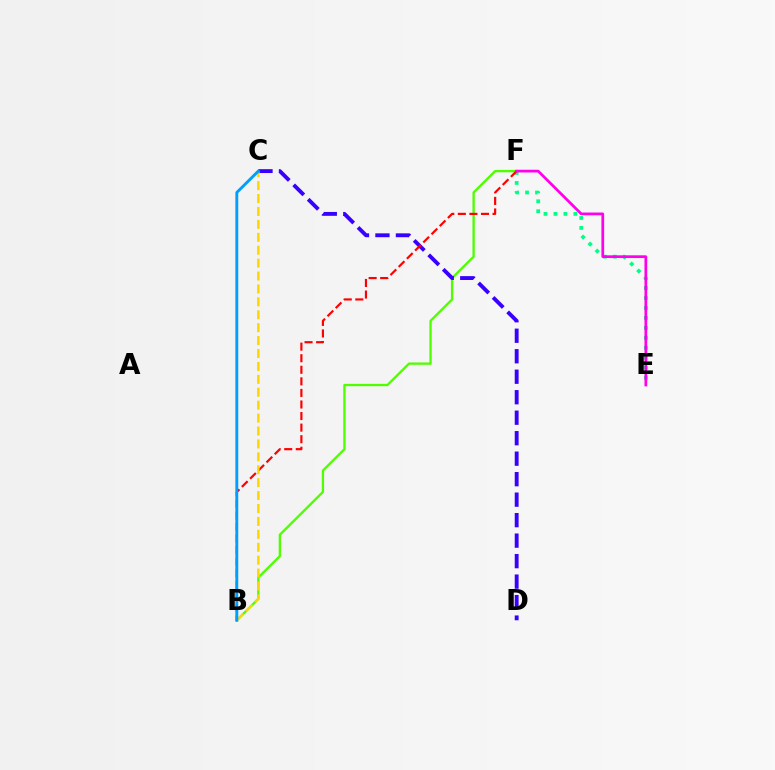{('E', 'F'): [{'color': '#00ff86', 'line_style': 'dotted', 'thickness': 2.71}, {'color': '#ff00ed', 'line_style': 'solid', 'thickness': 1.97}], ('B', 'F'): [{'color': '#4fff00', 'line_style': 'solid', 'thickness': 1.68}, {'color': '#ff0000', 'line_style': 'dashed', 'thickness': 1.57}], ('C', 'D'): [{'color': '#3700ff', 'line_style': 'dashed', 'thickness': 2.78}], ('B', 'C'): [{'color': '#ffd500', 'line_style': 'dashed', 'thickness': 1.75}, {'color': '#009eff', 'line_style': 'solid', 'thickness': 2.08}]}